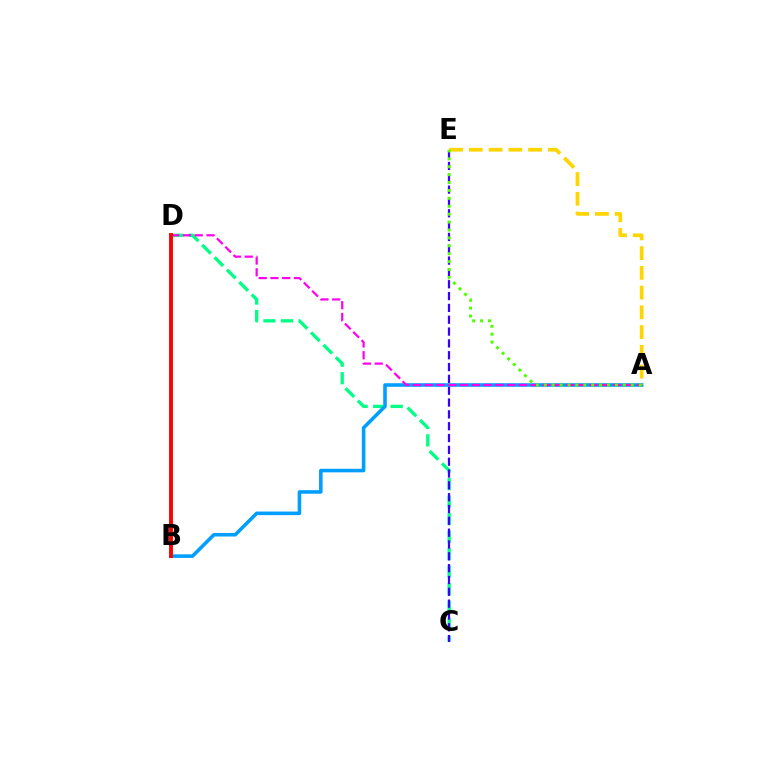{('C', 'D'): [{'color': '#00ff86', 'line_style': 'dashed', 'thickness': 2.38}], ('C', 'E'): [{'color': '#3700ff', 'line_style': 'dashed', 'thickness': 1.61}], ('A', 'B'): [{'color': '#009eff', 'line_style': 'solid', 'thickness': 2.57}], ('A', 'E'): [{'color': '#ffd500', 'line_style': 'dashed', 'thickness': 2.68}, {'color': '#4fff00', 'line_style': 'dotted', 'thickness': 2.15}], ('A', 'D'): [{'color': '#ff00ed', 'line_style': 'dashed', 'thickness': 1.6}], ('B', 'D'): [{'color': '#ff0000', 'line_style': 'solid', 'thickness': 2.79}]}